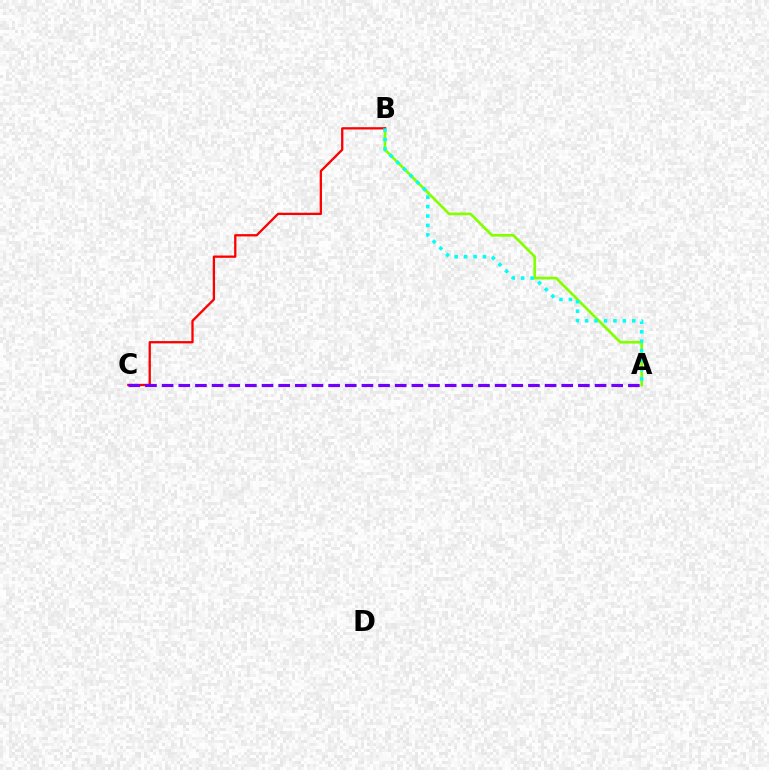{('A', 'B'): [{'color': '#84ff00', 'line_style': 'solid', 'thickness': 1.95}, {'color': '#00fff6', 'line_style': 'dotted', 'thickness': 2.56}], ('B', 'C'): [{'color': '#ff0000', 'line_style': 'solid', 'thickness': 1.66}], ('A', 'C'): [{'color': '#7200ff', 'line_style': 'dashed', 'thickness': 2.26}]}